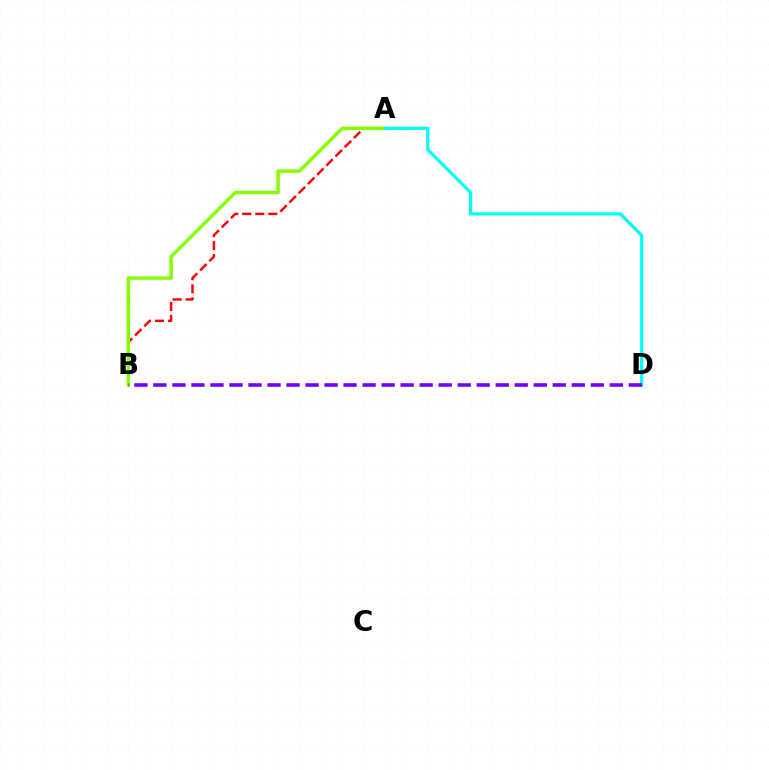{('A', 'B'): [{'color': '#ff0000', 'line_style': 'dashed', 'thickness': 1.77}, {'color': '#84ff00', 'line_style': 'solid', 'thickness': 2.49}], ('A', 'D'): [{'color': '#00fff6', 'line_style': 'solid', 'thickness': 2.31}], ('B', 'D'): [{'color': '#7200ff', 'line_style': 'dashed', 'thickness': 2.58}]}